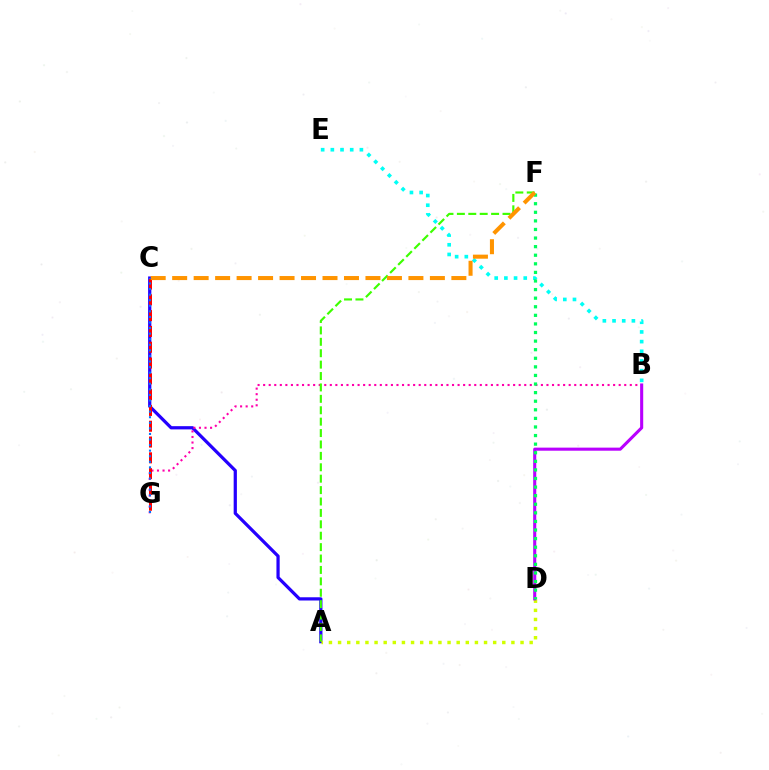{('A', 'C'): [{'color': '#2500ff', 'line_style': 'solid', 'thickness': 2.33}], ('B', 'E'): [{'color': '#00fff6', 'line_style': 'dotted', 'thickness': 2.63}], ('B', 'G'): [{'color': '#ff00ac', 'line_style': 'dotted', 'thickness': 1.51}], ('C', 'G'): [{'color': '#ff0000', 'line_style': 'dashed', 'thickness': 2.15}, {'color': '#0074ff', 'line_style': 'dotted', 'thickness': 1.51}], ('A', 'F'): [{'color': '#3dff00', 'line_style': 'dashed', 'thickness': 1.55}], ('A', 'D'): [{'color': '#d1ff00', 'line_style': 'dotted', 'thickness': 2.48}], ('B', 'D'): [{'color': '#b900ff', 'line_style': 'solid', 'thickness': 2.22}], ('D', 'F'): [{'color': '#00ff5c', 'line_style': 'dotted', 'thickness': 2.33}], ('C', 'F'): [{'color': '#ff9400', 'line_style': 'dashed', 'thickness': 2.92}]}